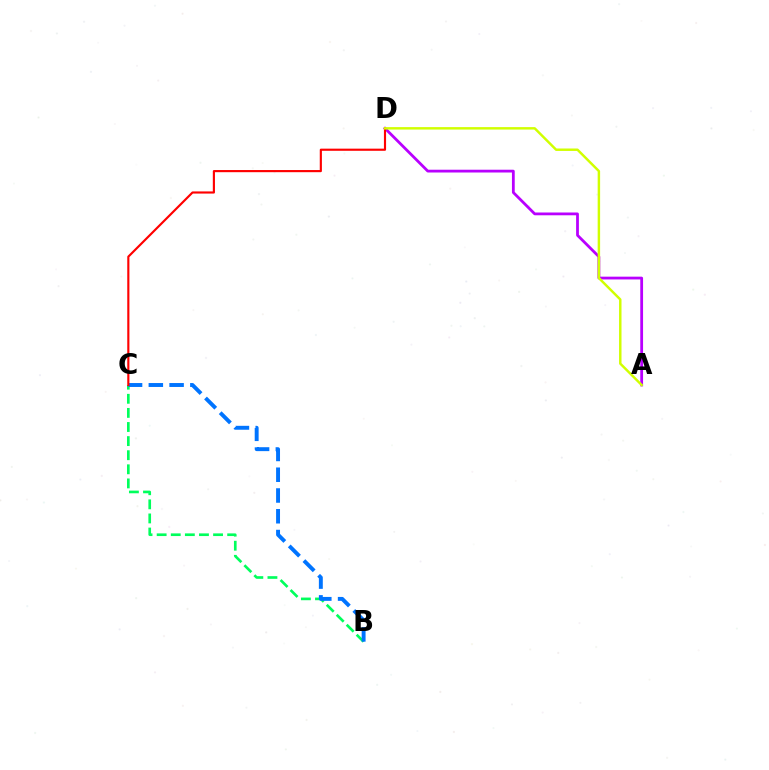{('A', 'D'): [{'color': '#b900ff', 'line_style': 'solid', 'thickness': 2.0}, {'color': '#d1ff00', 'line_style': 'solid', 'thickness': 1.76}], ('B', 'C'): [{'color': '#00ff5c', 'line_style': 'dashed', 'thickness': 1.92}, {'color': '#0074ff', 'line_style': 'dashed', 'thickness': 2.82}], ('C', 'D'): [{'color': '#ff0000', 'line_style': 'solid', 'thickness': 1.55}]}